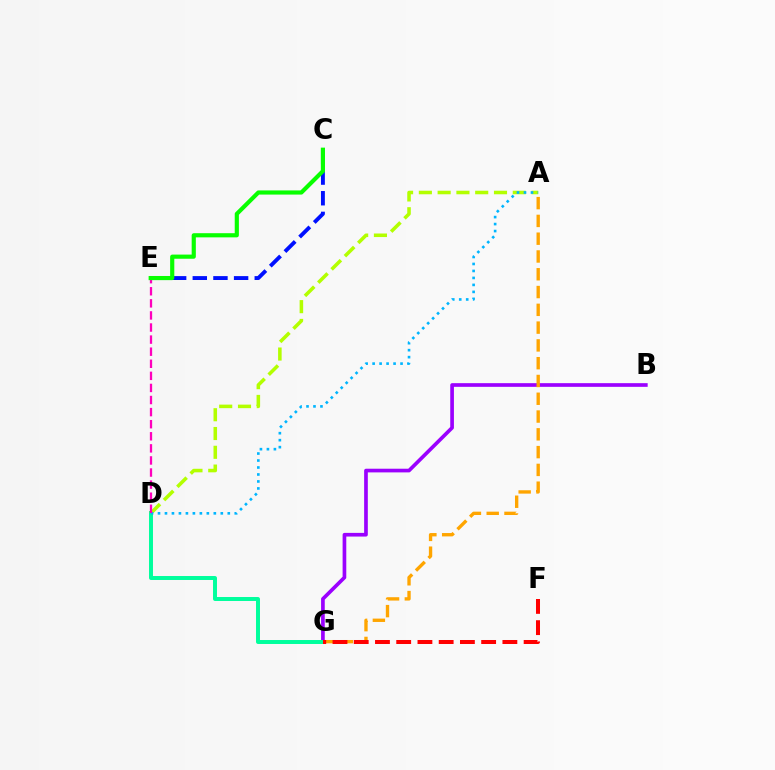{('B', 'G'): [{'color': '#9b00ff', 'line_style': 'solid', 'thickness': 2.64}], ('D', 'G'): [{'color': '#00ff9d', 'line_style': 'solid', 'thickness': 2.85}], ('C', 'E'): [{'color': '#0010ff', 'line_style': 'dashed', 'thickness': 2.81}, {'color': '#08ff00', 'line_style': 'solid', 'thickness': 2.99}], ('A', 'D'): [{'color': '#b3ff00', 'line_style': 'dashed', 'thickness': 2.55}, {'color': '#00b5ff', 'line_style': 'dotted', 'thickness': 1.9}], ('D', 'E'): [{'color': '#ff00bd', 'line_style': 'dashed', 'thickness': 1.64}], ('A', 'G'): [{'color': '#ffa500', 'line_style': 'dashed', 'thickness': 2.42}], ('F', 'G'): [{'color': '#ff0000', 'line_style': 'dashed', 'thickness': 2.88}]}